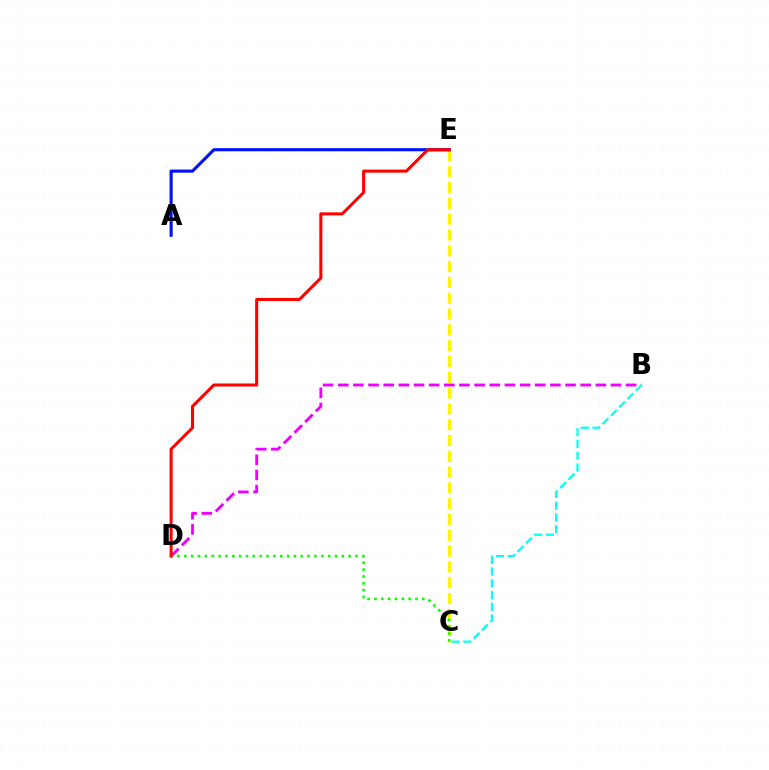{('C', 'E'): [{'color': '#fcf500', 'line_style': 'dashed', 'thickness': 2.15}], ('B', 'D'): [{'color': '#ee00ff', 'line_style': 'dashed', 'thickness': 2.06}], ('A', 'E'): [{'color': '#0010ff', 'line_style': 'solid', 'thickness': 2.24}], ('C', 'D'): [{'color': '#08ff00', 'line_style': 'dotted', 'thickness': 1.86}], ('D', 'E'): [{'color': '#ff0000', 'line_style': 'solid', 'thickness': 2.19}], ('B', 'C'): [{'color': '#00fff6', 'line_style': 'dashed', 'thickness': 1.6}]}